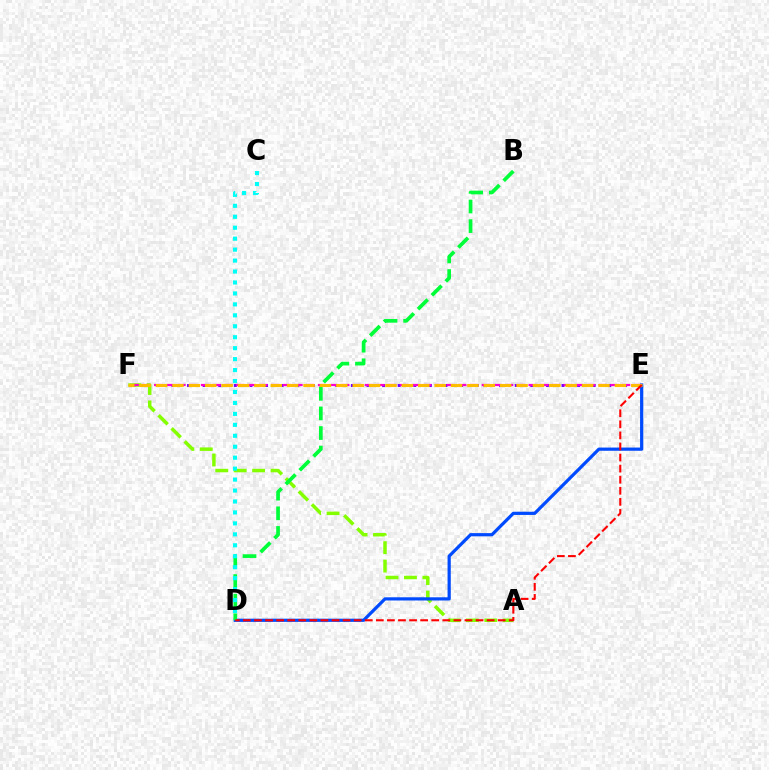{('E', 'F'): [{'color': '#7200ff', 'line_style': 'dotted', 'thickness': 2.12}, {'color': '#ff00cf', 'line_style': 'dashed', 'thickness': 1.59}, {'color': '#ffbd00', 'line_style': 'dashed', 'thickness': 2.23}], ('A', 'F'): [{'color': '#84ff00', 'line_style': 'dashed', 'thickness': 2.5}], ('D', 'E'): [{'color': '#004bff', 'line_style': 'solid', 'thickness': 2.31}, {'color': '#ff0000', 'line_style': 'dashed', 'thickness': 1.5}], ('B', 'D'): [{'color': '#00ff39', 'line_style': 'dashed', 'thickness': 2.66}], ('C', 'D'): [{'color': '#00fff6', 'line_style': 'dotted', 'thickness': 2.98}]}